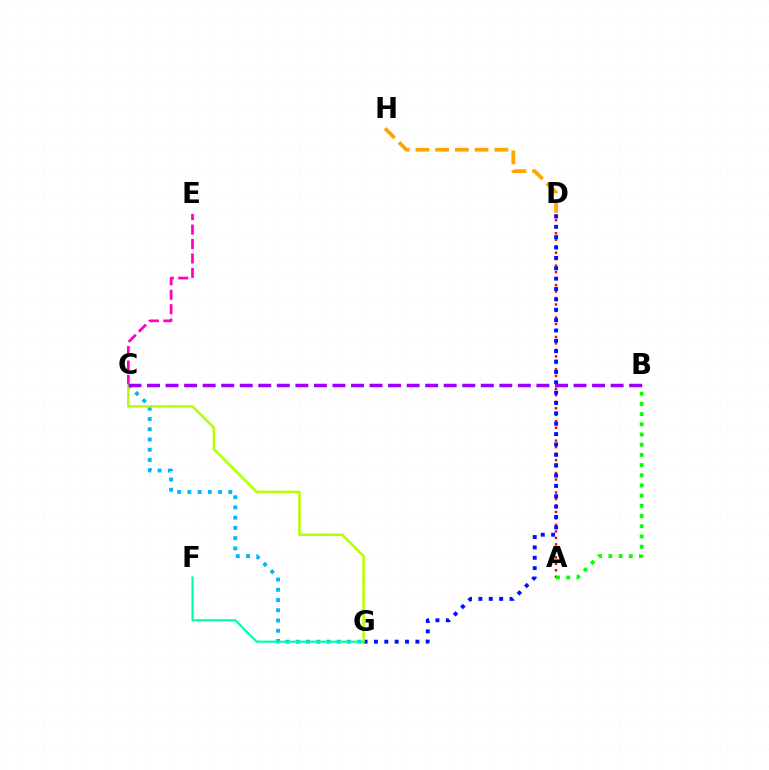{('C', 'E'): [{'color': '#ff00bd', 'line_style': 'dashed', 'thickness': 1.96}], ('C', 'G'): [{'color': '#00b5ff', 'line_style': 'dotted', 'thickness': 2.78}, {'color': '#b3ff00', 'line_style': 'solid', 'thickness': 1.82}], ('A', 'D'): [{'color': '#ff0000', 'line_style': 'dotted', 'thickness': 1.76}], ('D', 'G'): [{'color': '#0010ff', 'line_style': 'dotted', 'thickness': 2.82}], ('A', 'B'): [{'color': '#08ff00', 'line_style': 'dotted', 'thickness': 2.77}], ('B', 'C'): [{'color': '#9b00ff', 'line_style': 'dashed', 'thickness': 2.52}], ('D', 'H'): [{'color': '#ffa500', 'line_style': 'dashed', 'thickness': 2.68}], ('F', 'G'): [{'color': '#00ff9d', 'line_style': 'solid', 'thickness': 1.54}]}